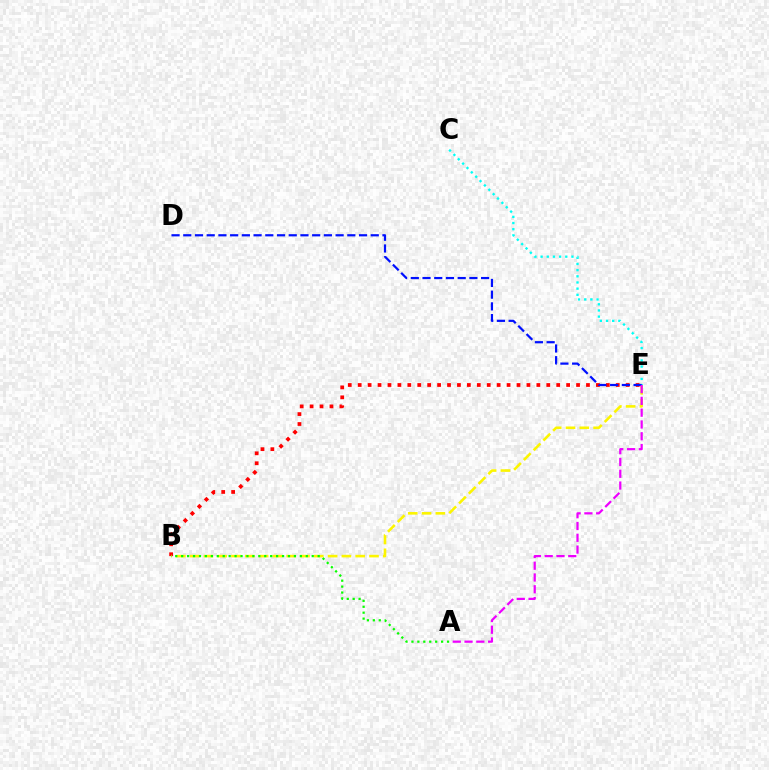{('C', 'E'): [{'color': '#00fff6', 'line_style': 'dotted', 'thickness': 1.68}], ('B', 'E'): [{'color': '#ff0000', 'line_style': 'dotted', 'thickness': 2.7}, {'color': '#fcf500', 'line_style': 'dashed', 'thickness': 1.87}], ('D', 'E'): [{'color': '#0010ff', 'line_style': 'dashed', 'thickness': 1.59}], ('A', 'B'): [{'color': '#08ff00', 'line_style': 'dotted', 'thickness': 1.61}], ('A', 'E'): [{'color': '#ee00ff', 'line_style': 'dashed', 'thickness': 1.6}]}